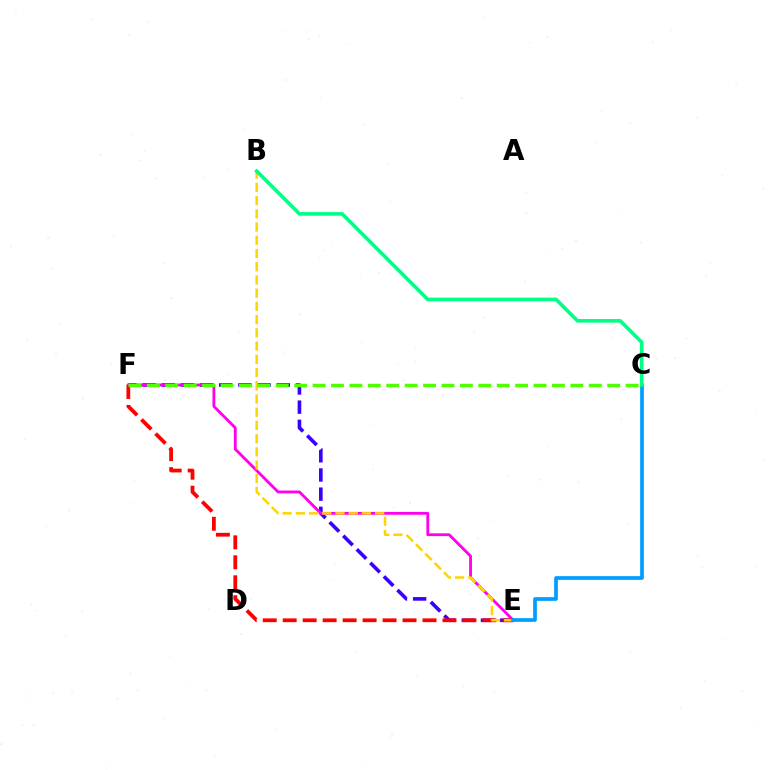{('E', 'F'): [{'color': '#3700ff', 'line_style': 'dashed', 'thickness': 2.6}, {'color': '#ff00ed', 'line_style': 'solid', 'thickness': 2.03}, {'color': '#ff0000', 'line_style': 'dashed', 'thickness': 2.71}], ('B', 'E'): [{'color': '#ffd500', 'line_style': 'dashed', 'thickness': 1.8}], ('C', 'E'): [{'color': '#009eff', 'line_style': 'solid', 'thickness': 2.66}], ('B', 'C'): [{'color': '#00ff86', 'line_style': 'solid', 'thickness': 2.61}], ('C', 'F'): [{'color': '#4fff00', 'line_style': 'dashed', 'thickness': 2.5}]}